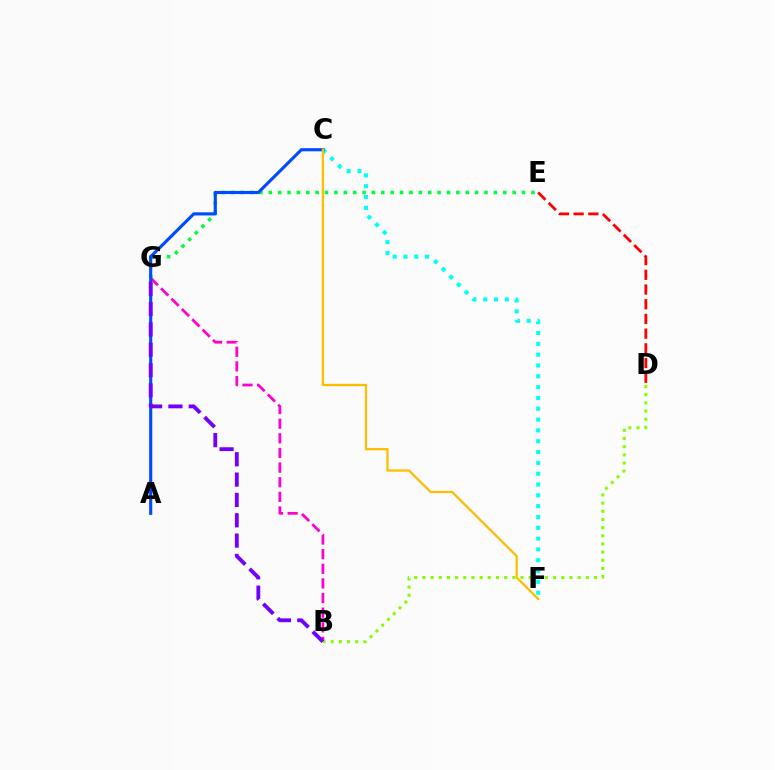{('D', 'E'): [{'color': '#ff0000', 'line_style': 'dashed', 'thickness': 2.0}], ('E', 'G'): [{'color': '#00ff39', 'line_style': 'dotted', 'thickness': 2.55}], ('C', 'F'): [{'color': '#00fff6', 'line_style': 'dotted', 'thickness': 2.94}, {'color': '#ffbd00', 'line_style': 'solid', 'thickness': 1.64}], ('B', 'G'): [{'color': '#ff00cf', 'line_style': 'dashed', 'thickness': 1.99}, {'color': '#7200ff', 'line_style': 'dashed', 'thickness': 2.76}], ('A', 'C'): [{'color': '#004bff', 'line_style': 'solid', 'thickness': 2.26}], ('B', 'D'): [{'color': '#84ff00', 'line_style': 'dotted', 'thickness': 2.22}]}